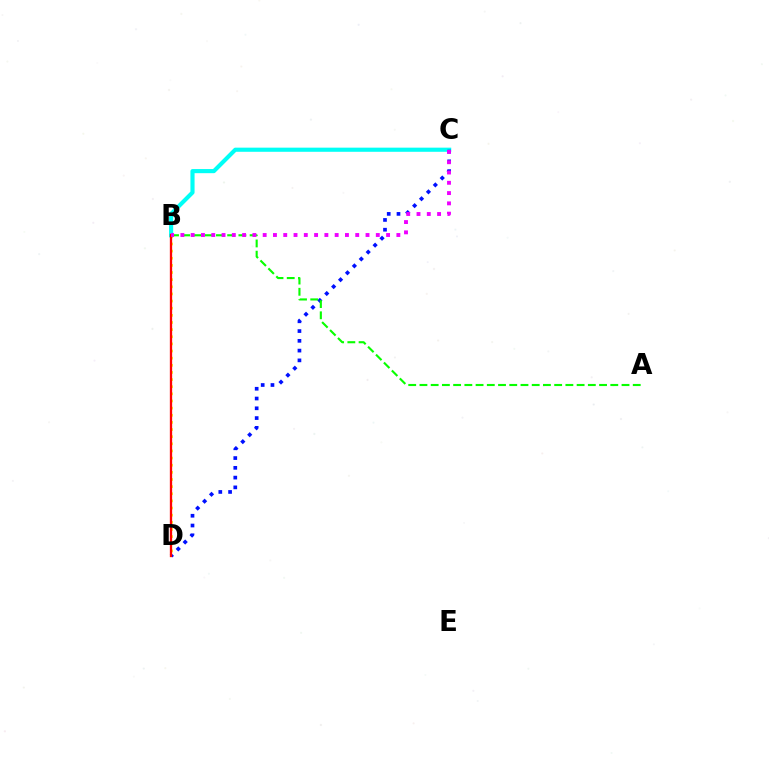{('B', 'C'): [{'color': '#00fff6', 'line_style': 'solid', 'thickness': 2.97}, {'color': '#ee00ff', 'line_style': 'dotted', 'thickness': 2.79}], ('B', 'D'): [{'color': '#fcf500', 'line_style': 'dotted', 'thickness': 1.94}, {'color': '#ff0000', 'line_style': 'solid', 'thickness': 1.66}], ('C', 'D'): [{'color': '#0010ff', 'line_style': 'dotted', 'thickness': 2.65}], ('A', 'B'): [{'color': '#08ff00', 'line_style': 'dashed', 'thickness': 1.53}]}